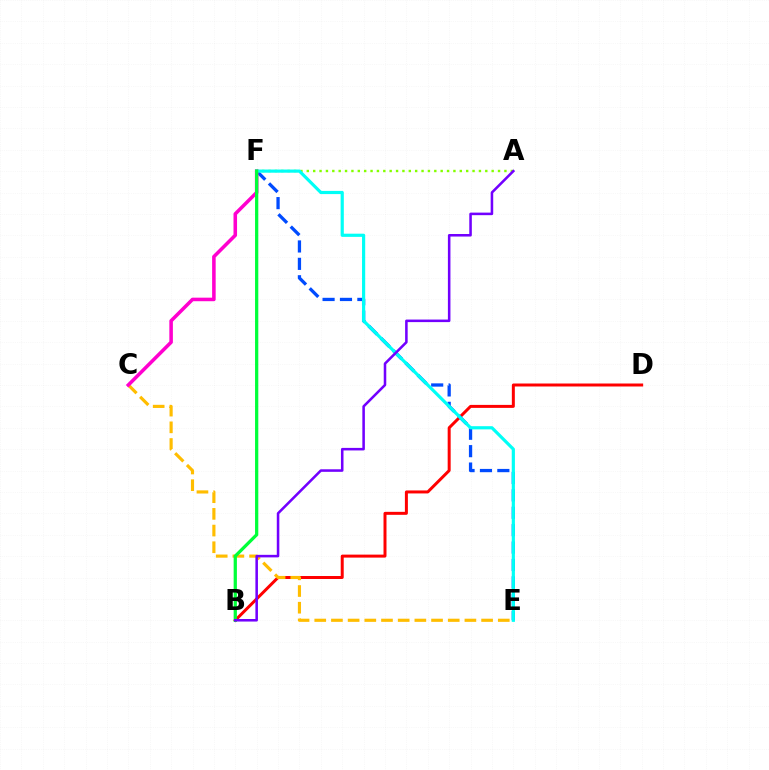{('B', 'D'): [{'color': '#ff0000', 'line_style': 'solid', 'thickness': 2.15}], ('E', 'F'): [{'color': '#004bff', 'line_style': 'dashed', 'thickness': 2.36}, {'color': '#00fff6', 'line_style': 'solid', 'thickness': 2.29}], ('C', 'E'): [{'color': '#ffbd00', 'line_style': 'dashed', 'thickness': 2.27}], ('A', 'F'): [{'color': '#84ff00', 'line_style': 'dotted', 'thickness': 1.73}], ('C', 'F'): [{'color': '#ff00cf', 'line_style': 'solid', 'thickness': 2.56}], ('B', 'F'): [{'color': '#00ff39', 'line_style': 'solid', 'thickness': 2.34}], ('A', 'B'): [{'color': '#7200ff', 'line_style': 'solid', 'thickness': 1.83}]}